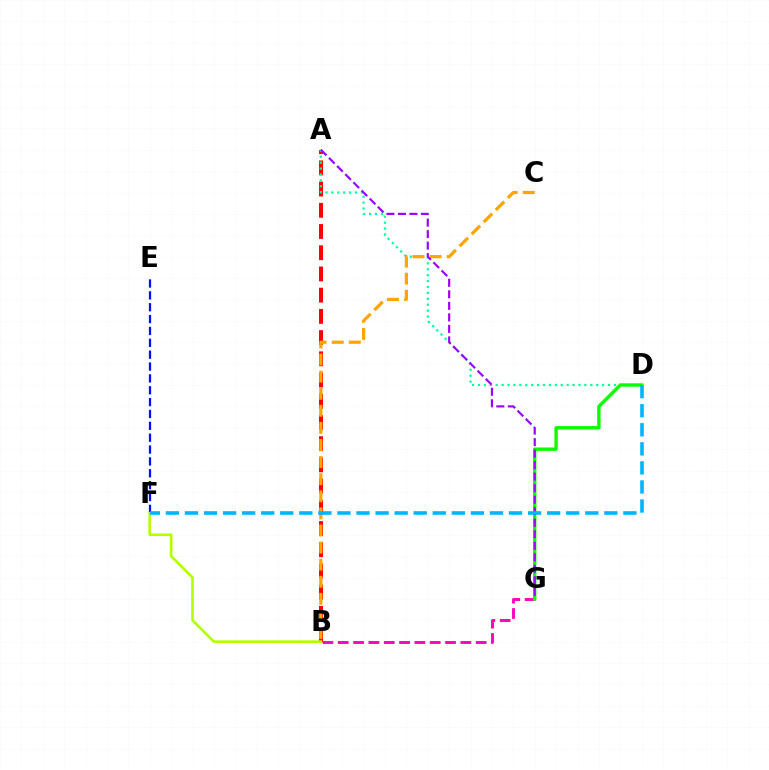{('A', 'B'): [{'color': '#ff0000', 'line_style': 'dashed', 'thickness': 2.88}], ('A', 'D'): [{'color': '#00ff9d', 'line_style': 'dotted', 'thickness': 1.61}], ('B', 'G'): [{'color': '#ff00bd', 'line_style': 'dashed', 'thickness': 2.08}], ('E', 'F'): [{'color': '#0010ff', 'line_style': 'dashed', 'thickness': 1.61}], ('B', 'C'): [{'color': '#ffa500', 'line_style': 'dashed', 'thickness': 2.32}], ('D', 'G'): [{'color': '#08ff00', 'line_style': 'solid', 'thickness': 2.41}], ('B', 'F'): [{'color': '#b3ff00', 'line_style': 'solid', 'thickness': 1.9}], ('A', 'G'): [{'color': '#9b00ff', 'line_style': 'dashed', 'thickness': 1.56}], ('D', 'F'): [{'color': '#00b5ff', 'line_style': 'dashed', 'thickness': 2.59}]}